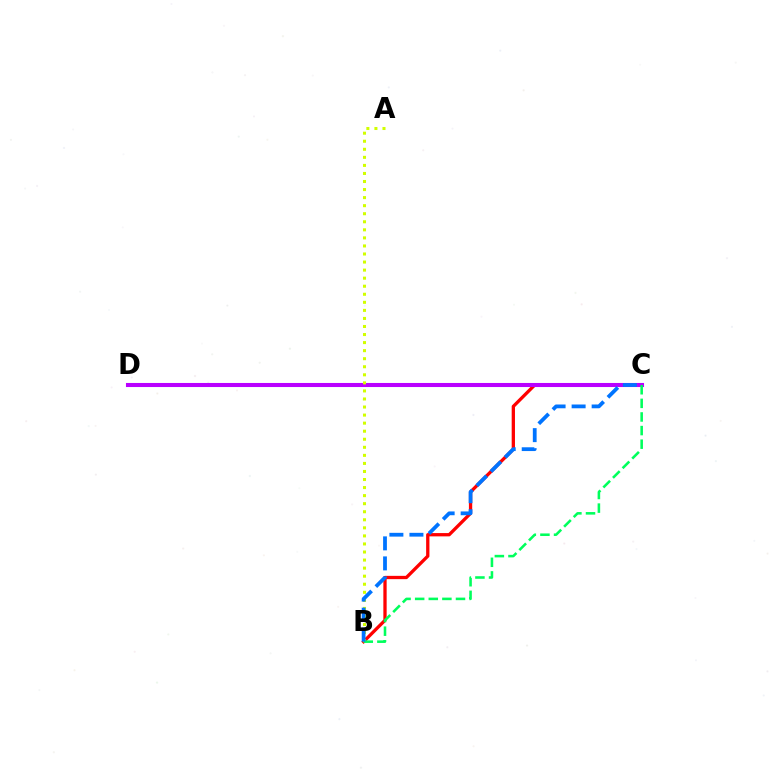{('B', 'C'): [{'color': '#ff0000', 'line_style': 'solid', 'thickness': 2.37}, {'color': '#00ff5c', 'line_style': 'dashed', 'thickness': 1.85}, {'color': '#0074ff', 'line_style': 'dashed', 'thickness': 2.72}], ('C', 'D'): [{'color': '#b900ff', 'line_style': 'solid', 'thickness': 2.93}], ('A', 'B'): [{'color': '#d1ff00', 'line_style': 'dotted', 'thickness': 2.19}]}